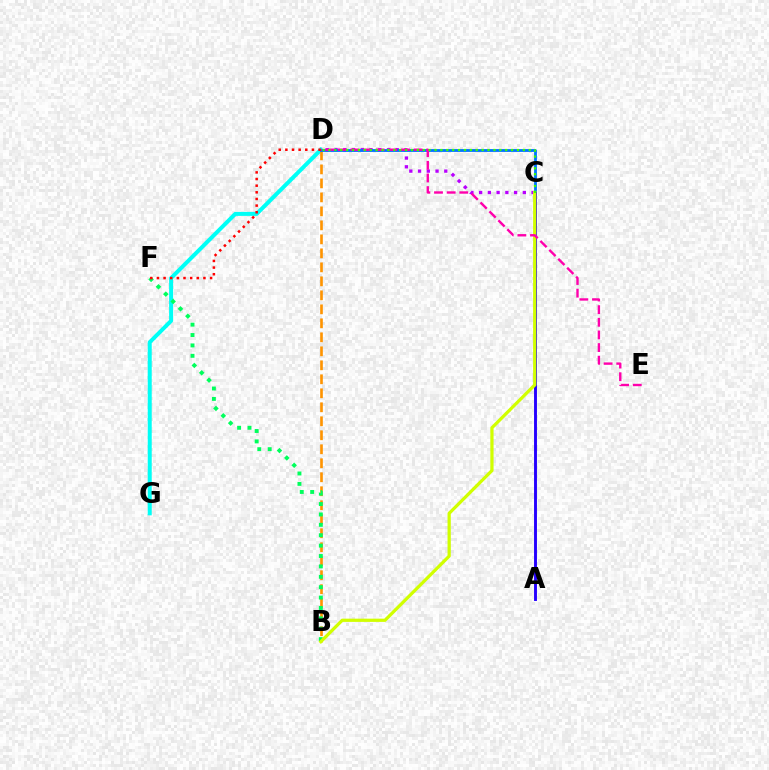{('D', 'G'): [{'color': '#00fff6', 'line_style': 'solid', 'thickness': 2.88}], ('B', 'D'): [{'color': '#ff9400', 'line_style': 'dashed', 'thickness': 1.9}], ('C', 'D'): [{'color': '#b900ff', 'line_style': 'dotted', 'thickness': 2.37}, {'color': '#0074ff', 'line_style': 'solid', 'thickness': 2.02}, {'color': '#3dff00', 'line_style': 'dotted', 'thickness': 1.6}], ('B', 'F'): [{'color': '#00ff5c', 'line_style': 'dotted', 'thickness': 2.82}], ('A', 'C'): [{'color': '#2500ff', 'line_style': 'solid', 'thickness': 2.09}], ('B', 'C'): [{'color': '#d1ff00', 'line_style': 'solid', 'thickness': 2.34}], ('D', 'F'): [{'color': '#ff0000', 'line_style': 'dotted', 'thickness': 1.8}], ('D', 'E'): [{'color': '#ff00ac', 'line_style': 'dashed', 'thickness': 1.72}]}